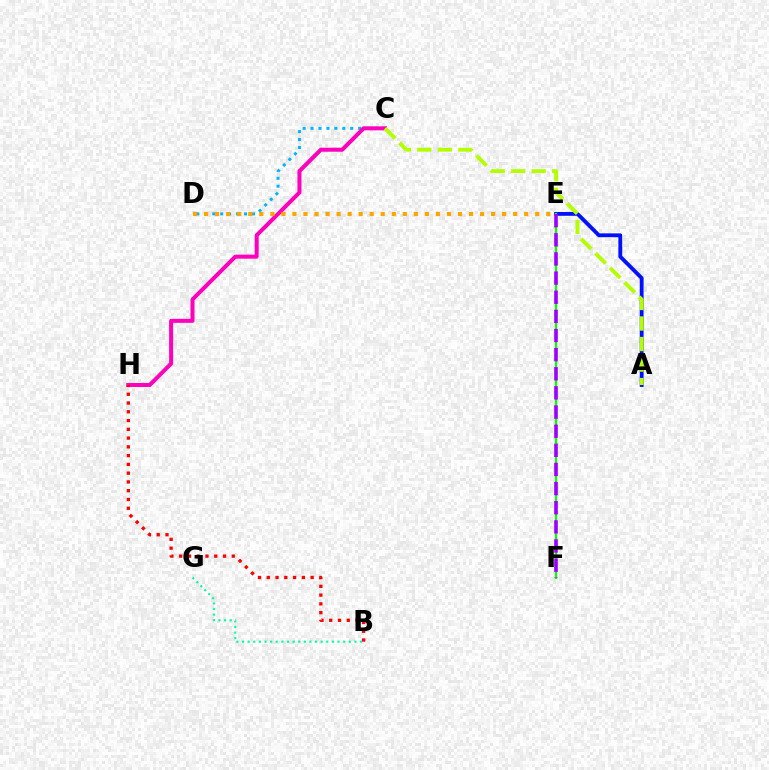{('A', 'E'): [{'color': '#0010ff', 'line_style': 'solid', 'thickness': 2.76}], ('C', 'D'): [{'color': '#00b5ff', 'line_style': 'dotted', 'thickness': 2.16}], ('C', 'H'): [{'color': '#ff00bd', 'line_style': 'solid', 'thickness': 2.89}], ('E', 'F'): [{'color': '#08ff00', 'line_style': 'solid', 'thickness': 1.58}, {'color': '#9b00ff', 'line_style': 'dashed', 'thickness': 2.6}], ('D', 'E'): [{'color': '#ffa500', 'line_style': 'dotted', 'thickness': 3.0}], ('B', 'H'): [{'color': '#ff0000', 'line_style': 'dotted', 'thickness': 2.38}], ('A', 'C'): [{'color': '#b3ff00', 'line_style': 'dashed', 'thickness': 2.79}], ('B', 'G'): [{'color': '#00ff9d', 'line_style': 'dotted', 'thickness': 1.53}]}